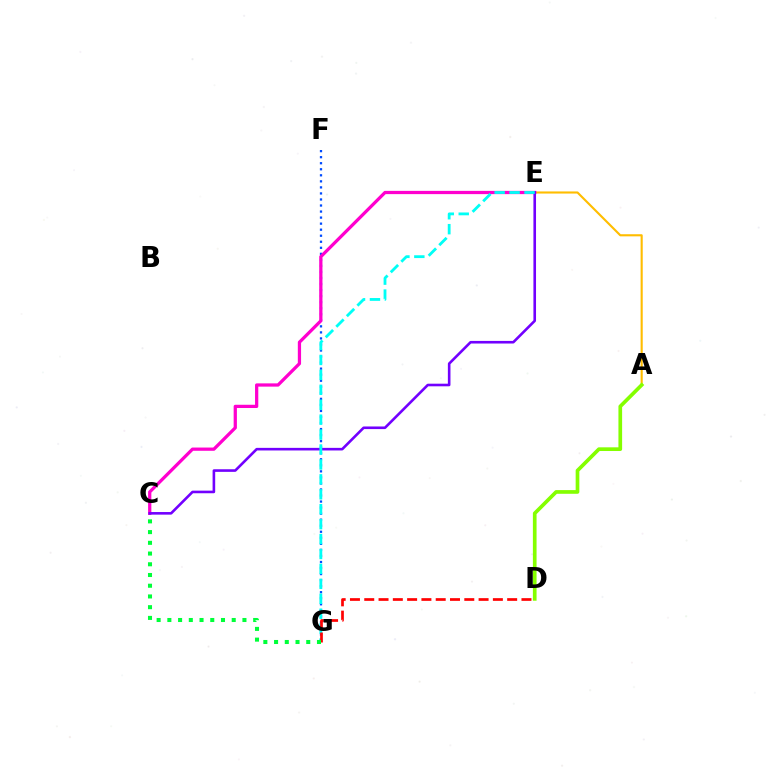{('A', 'E'): [{'color': '#ffbd00', 'line_style': 'solid', 'thickness': 1.52}], ('F', 'G'): [{'color': '#004bff', 'line_style': 'dotted', 'thickness': 1.64}], ('C', 'E'): [{'color': '#ff00cf', 'line_style': 'solid', 'thickness': 2.34}, {'color': '#7200ff', 'line_style': 'solid', 'thickness': 1.88}], ('A', 'D'): [{'color': '#84ff00', 'line_style': 'solid', 'thickness': 2.65}], ('E', 'G'): [{'color': '#00fff6', 'line_style': 'dashed', 'thickness': 2.03}], ('D', 'G'): [{'color': '#ff0000', 'line_style': 'dashed', 'thickness': 1.94}], ('C', 'G'): [{'color': '#00ff39', 'line_style': 'dotted', 'thickness': 2.91}]}